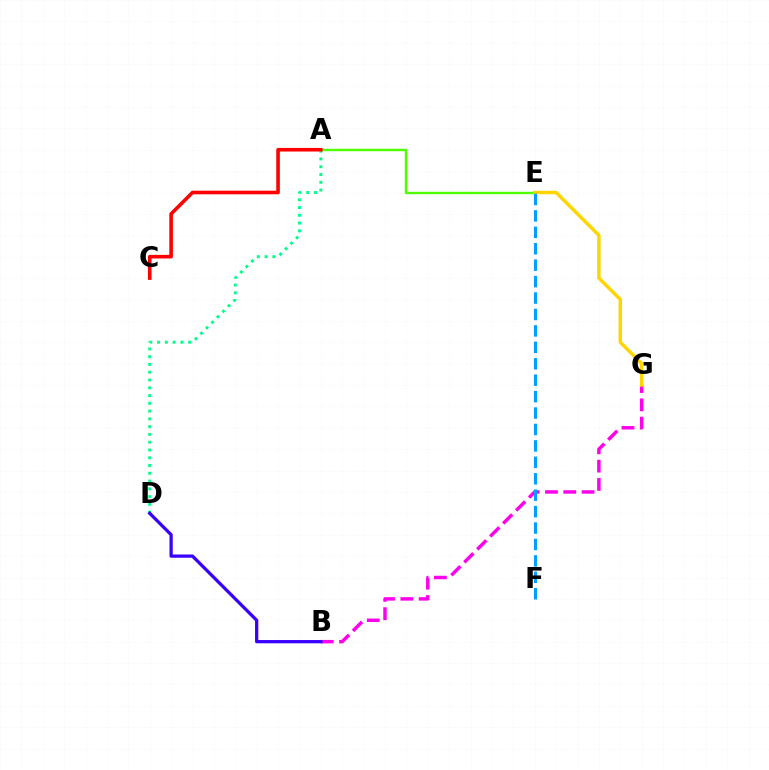{('B', 'G'): [{'color': '#ff00ed', 'line_style': 'dashed', 'thickness': 2.49}], ('A', 'D'): [{'color': '#00ff86', 'line_style': 'dotted', 'thickness': 2.11}], ('A', 'E'): [{'color': '#4fff00', 'line_style': 'solid', 'thickness': 1.76}], ('A', 'C'): [{'color': '#ff0000', 'line_style': 'solid', 'thickness': 2.59}], ('B', 'D'): [{'color': '#3700ff', 'line_style': 'solid', 'thickness': 2.34}], ('E', 'G'): [{'color': '#ffd500', 'line_style': 'solid', 'thickness': 2.48}], ('E', 'F'): [{'color': '#009eff', 'line_style': 'dashed', 'thickness': 2.23}]}